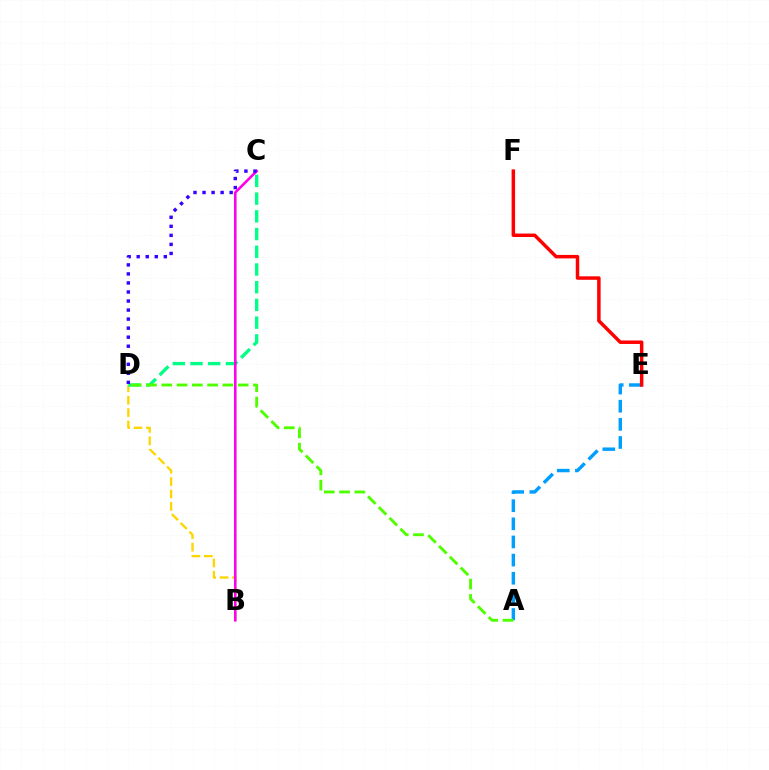{('B', 'D'): [{'color': '#ffd500', 'line_style': 'dashed', 'thickness': 1.68}], ('C', 'D'): [{'color': '#00ff86', 'line_style': 'dashed', 'thickness': 2.41}, {'color': '#3700ff', 'line_style': 'dotted', 'thickness': 2.46}], ('B', 'C'): [{'color': '#ff00ed', 'line_style': 'solid', 'thickness': 1.87}], ('A', 'E'): [{'color': '#009eff', 'line_style': 'dashed', 'thickness': 2.46}], ('A', 'D'): [{'color': '#4fff00', 'line_style': 'dashed', 'thickness': 2.08}], ('E', 'F'): [{'color': '#ff0000', 'line_style': 'solid', 'thickness': 2.5}]}